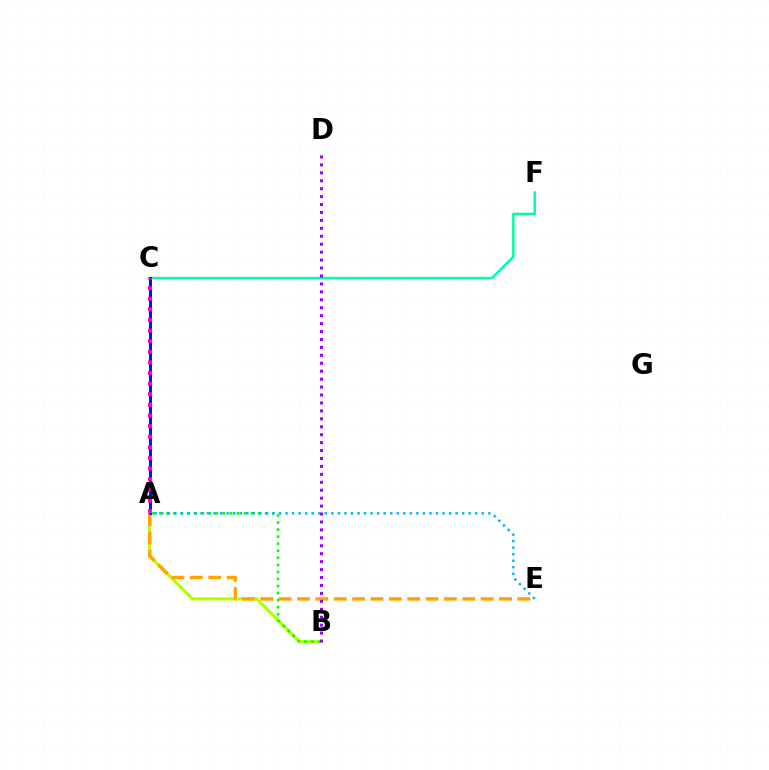{('A', 'B'): [{'color': '#b3ff00', 'line_style': 'solid', 'thickness': 2.26}, {'color': '#08ff00', 'line_style': 'dotted', 'thickness': 1.91}], ('A', 'C'): [{'color': '#ff0000', 'line_style': 'dashed', 'thickness': 2.07}, {'color': '#0010ff', 'line_style': 'solid', 'thickness': 2.18}, {'color': '#ff00bd', 'line_style': 'dotted', 'thickness': 2.88}], ('A', 'E'): [{'color': '#ffa500', 'line_style': 'dashed', 'thickness': 2.5}, {'color': '#00b5ff', 'line_style': 'dotted', 'thickness': 1.78}], ('C', 'F'): [{'color': '#00ff9d', 'line_style': 'solid', 'thickness': 1.75}], ('B', 'D'): [{'color': '#9b00ff', 'line_style': 'dotted', 'thickness': 2.16}]}